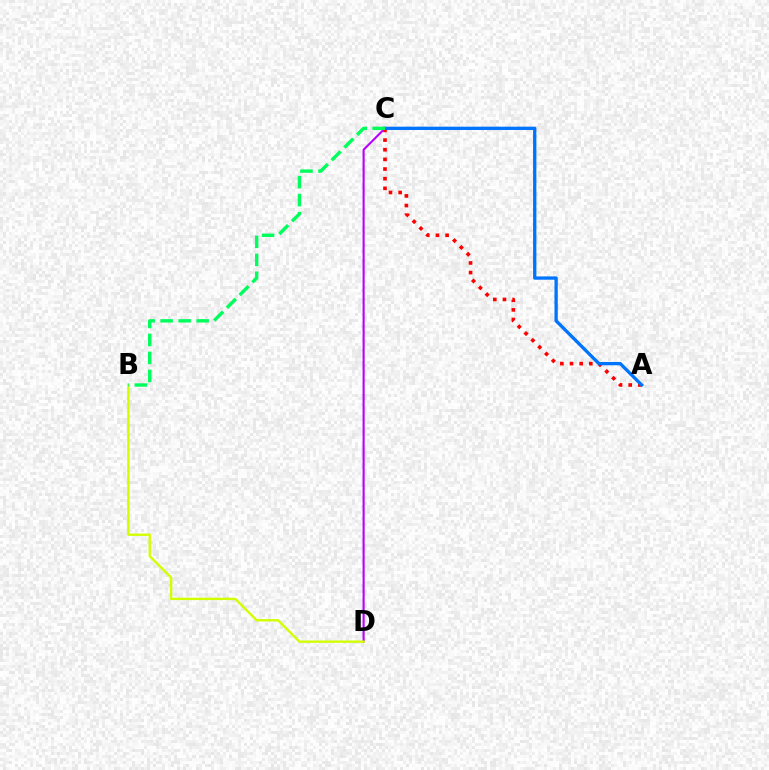{('C', 'D'): [{'color': '#b900ff', 'line_style': 'solid', 'thickness': 1.52}], ('B', 'D'): [{'color': '#d1ff00', 'line_style': 'solid', 'thickness': 1.7}], ('A', 'C'): [{'color': '#ff0000', 'line_style': 'dotted', 'thickness': 2.62}, {'color': '#0074ff', 'line_style': 'solid', 'thickness': 2.38}], ('B', 'C'): [{'color': '#00ff5c', 'line_style': 'dashed', 'thickness': 2.44}]}